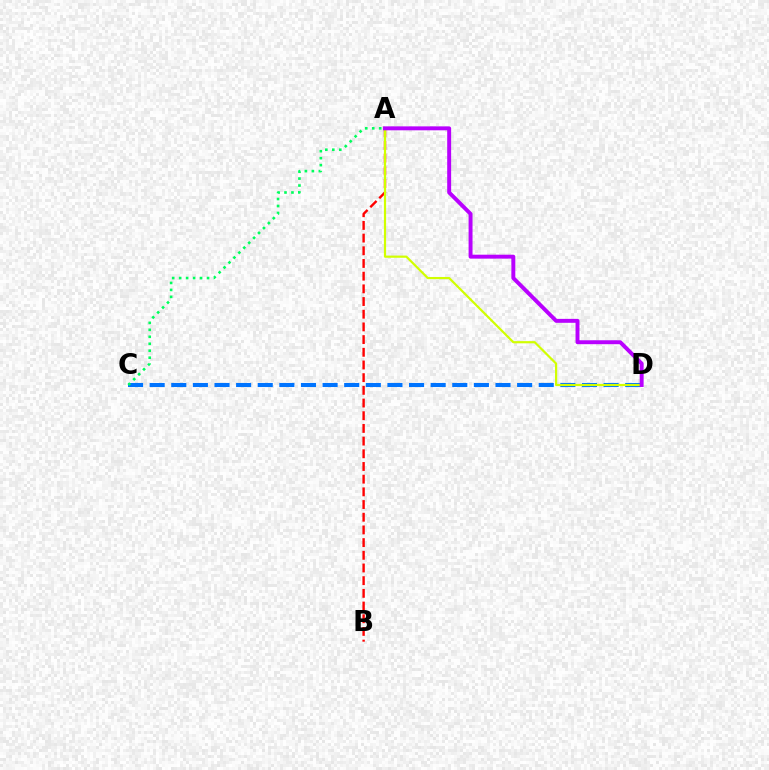{('A', 'B'): [{'color': '#ff0000', 'line_style': 'dashed', 'thickness': 1.72}], ('C', 'D'): [{'color': '#0074ff', 'line_style': 'dashed', 'thickness': 2.94}], ('A', 'D'): [{'color': '#d1ff00', 'line_style': 'solid', 'thickness': 1.58}, {'color': '#b900ff', 'line_style': 'solid', 'thickness': 2.83}], ('A', 'C'): [{'color': '#00ff5c', 'line_style': 'dotted', 'thickness': 1.89}]}